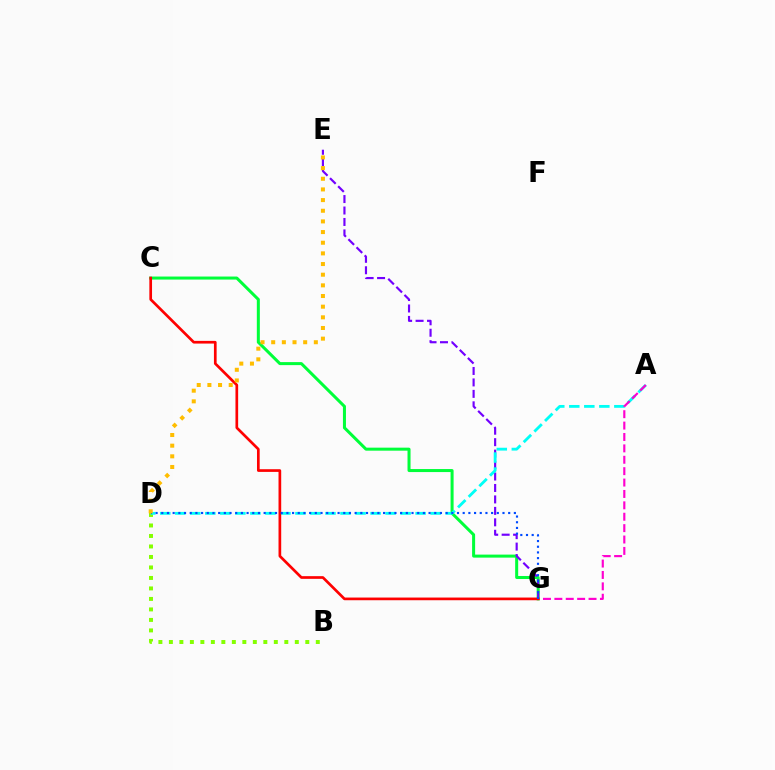{('C', 'G'): [{'color': '#00ff39', 'line_style': 'solid', 'thickness': 2.18}, {'color': '#ff0000', 'line_style': 'solid', 'thickness': 1.93}], ('B', 'D'): [{'color': '#84ff00', 'line_style': 'dotted', 'thickness': 2.85}], ('E', 'G'): [{'color': '#7200ff', 'line_style': 'dashed', 'thickness': 1.56}], ('A', 'D'): [{'color': '#00fff6', 'line_style': 'dashed', 'thickness': 2.04}], ('A', 'G'): [{'color': '#ff00cf', 'line_style': 'dashed', 'thickness': 1.55}], ('D', 'G'): [{'color': '#004bff', 'line_style': 'dotted', 'thickness': 1.55}], ('D', 'E'): [{'color': '#ffbd00', 'line_style': 'dotted', 'thickness': 2.9}]}